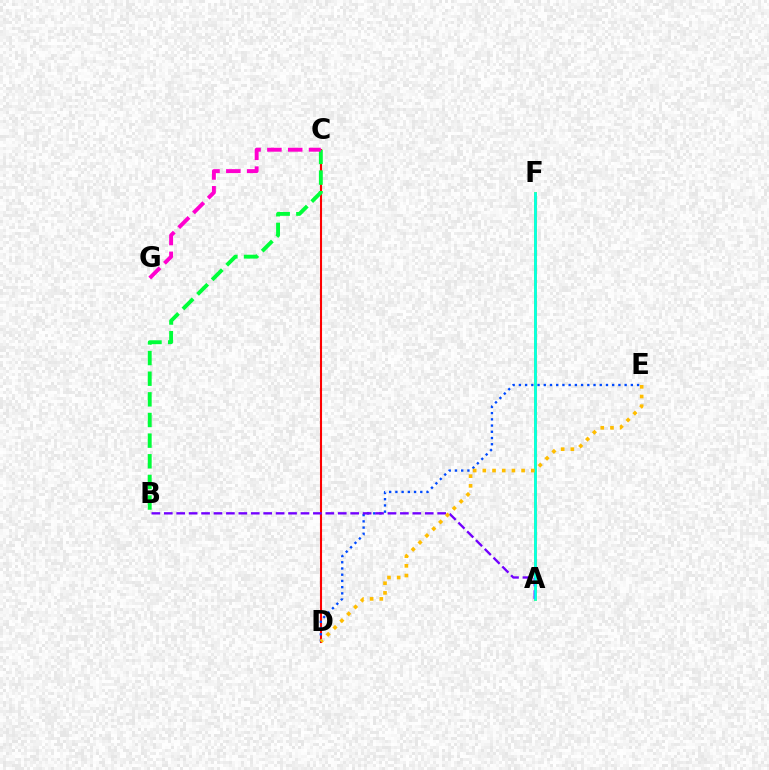{('A', 'F'): [{'color': '#84ff00', 'line_style': 'solid', 'thickness': 2.09}, {'color': '#00fff6', 'line_style': 'solid', 'thickness': 1.83}], ('C', 'D'): [{'color': '#ff0000', 'line_style': 'solid', 'thickness': 1.5}], ('B', 'C'): [{'color': '#00ff39', 'line_style': 'dashed', 'thickness': 2.8}], ('D', 'E'): [{'color': '#004bff', 'line_style': 'dotted', 'thickness': 1.69}, {'color': '#ffbd00', 'line_style': 'dotted', 'thickness': 2.63}], ('C', 'G'): [{'color': '#ff00cf', 'line_style': 'dashed', 'thickness': 2.83}], ('A', 'B'): [{'color': '#7200ff', 'line_style': 'dashed', 'thickness': 1.69}]}